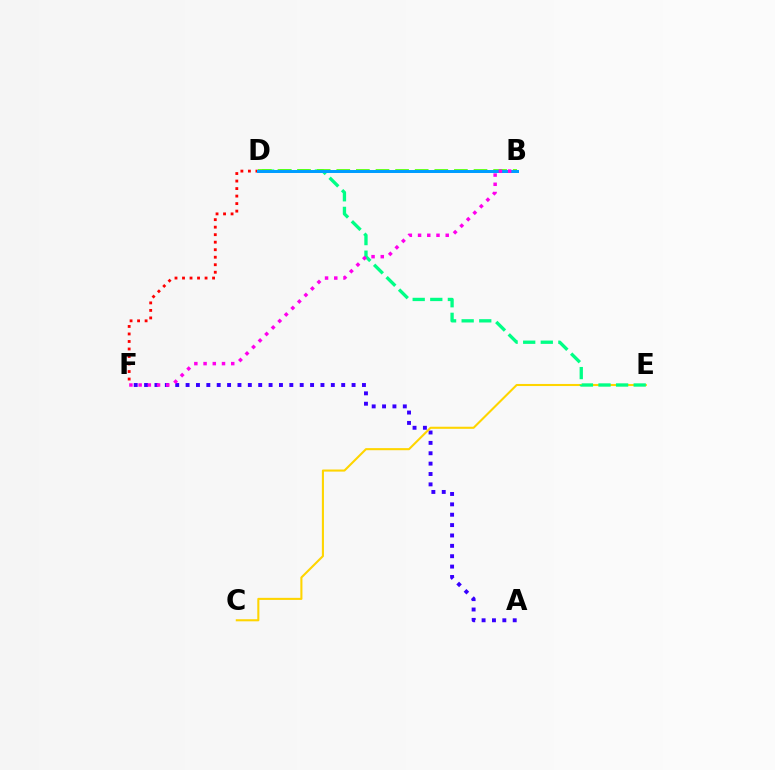{('D', 'F'): [{'color': '#ff0000', 'line_style': 'dotted', 'thickness': 2.04}], ('A', 'F'): [{'color': '#3700ff', 'line_style': 'dotted', 'thickness': 2.82}], ('C', 'E'): [{'color': '#ffd500', 'line_style': 'solid', 'thickness': 1.5}], ('D', 'E'): [{'color': '#00ff86', 'line_style': 'dashed', 'thickness': 2.39}], ('B', 'D'): [{'color': '#4fff00', 'line_style': 'dashed', 'thickness': 2.66}, {'color': '#009eff', 'line_style': 'solid', 'thickness': 2.15}], ('B', 'F'): [{'color': '#ff00ed', 'line_style': 'dotted', 'thickness': 2.51}]}